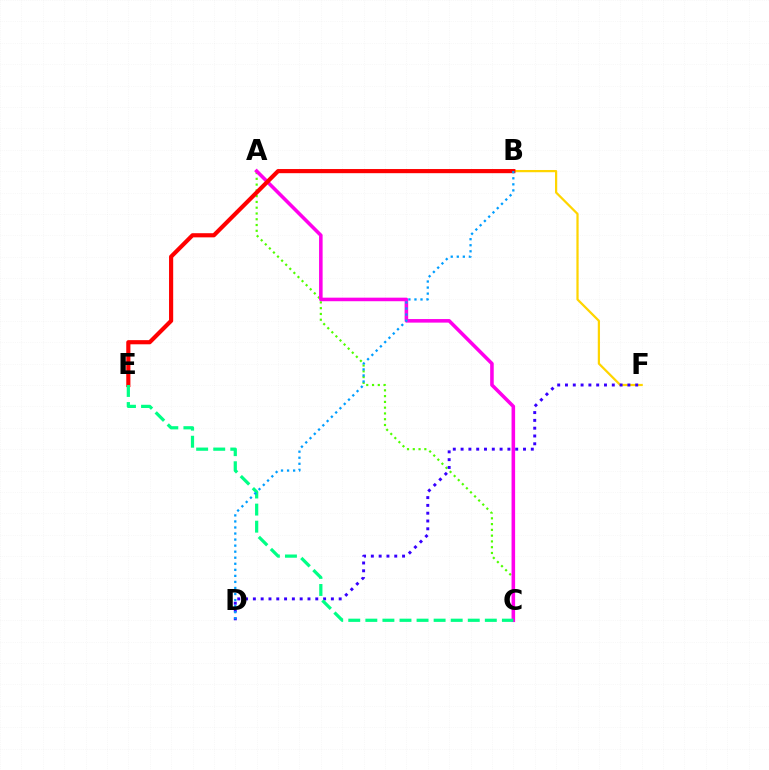{('A', 'C'): [{'color': '#4fff00', 'line_style': 'dotted', 'thickness': 1.57}, {'color': '#ff00ed', 'line_style': 'solid', 'thickness': 2.57}], ('B', 'F'): [{'color': '#ffd500', 'line_style': 'solid', 'thickness': 1.61}], ('B', 'E'): [{'color': '#ff0000', 'line_style': 'solid', 'thickness': 2.99}], ('D', 'F'): [{'color': '#3700ff', 'line_style': 'dotted', 'thickness': 2.12}], ('C', 'E'): [{'color': '#00ff86', 'line_style': 'dashed', 'thickness': 2.32}], ('B', 'D'): [{'color': '#009eff', 'line_style': 'dotted', 'thickness': 1.64}]}